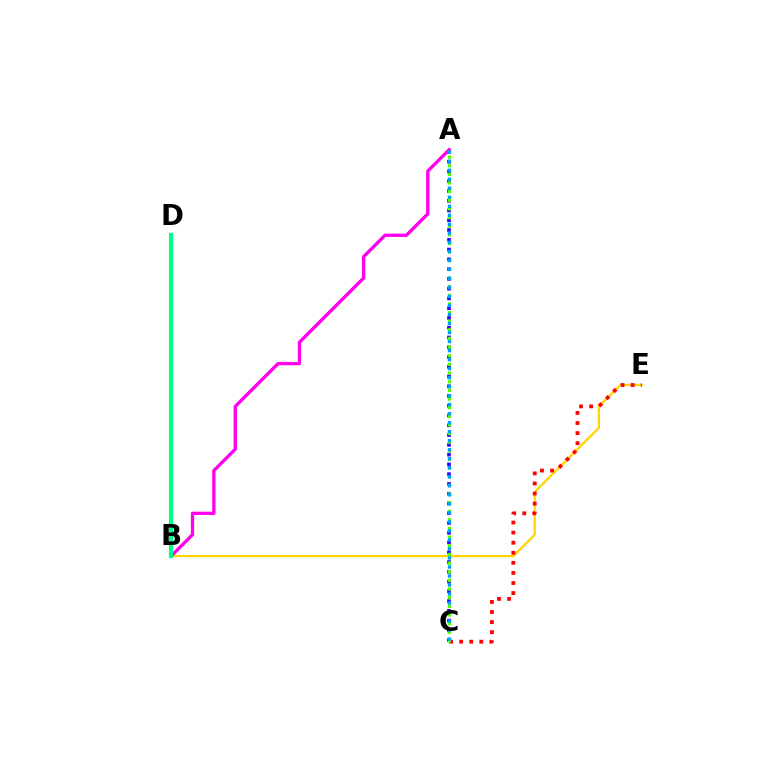{('B', 'E'): [{'color': '#ffd500', 'line_style': 'solid', 'thickness': 1.63}], ('A', 'C'): [{'color': '#3700ff', 'line_style': 'dotted', 'thickness': 2.65}, {'color': '#4fff00', 'line_style': 'dotted', 'thickness': 2.35}, {'color': '#009eff', 'line_style': 'dotted', 'thickness': 2.45}], ('C', 'E'): [{'color': '#ff0000', 'line_style': 'dotted', 'thickness': 2.74}], ('A', 'B'): [{'color': '#ff00ed', 'line_style': 'solid', 'thickness': 2.38}], ('B', 'D'): [{'color': '#00ff86', 'line_style': 'solid', 'thickness': 2.99}]}